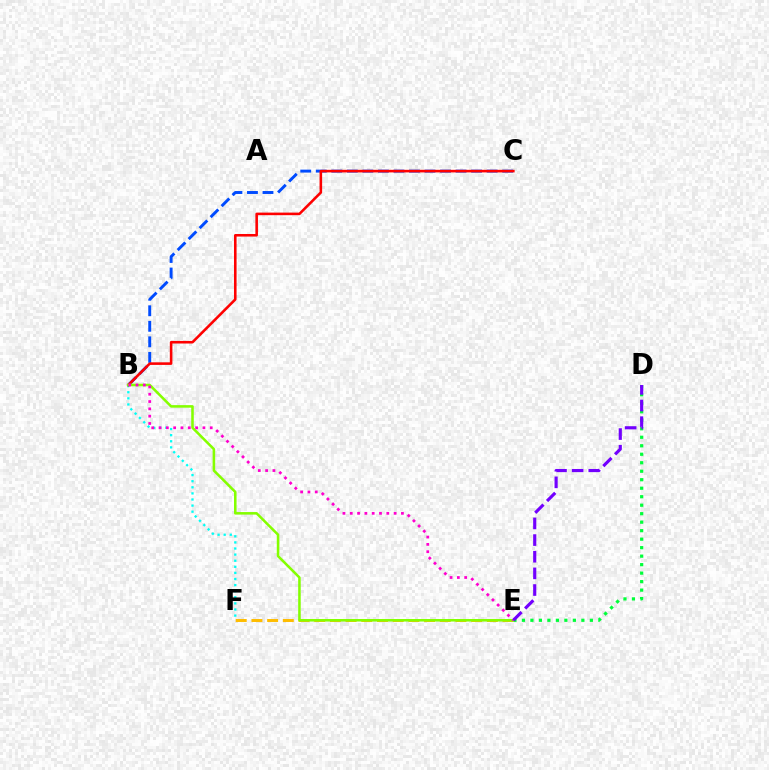{('B', 'C'): [{'color': '#004bff', 'line_style': 'dashed', 'thickness': 2.11}, {'color': '#ff0000', 'line_style': 'solid', 'thickness': 1.86}], ('B', 'F'): [{'color': '#00fff6', 'line_style': 'dotted', 'thickness': 1.66}], ('E', 'F'): [{'color': '#ffbd00', 'line_style': 'dashed', 'thickness': 2.13}], ('D', 'E'): [{'color': '#00ff39', 'line_style': 'dotted', 'thickness': 2.31}, {'color': '#7200ff', 'line_style': 'dashed', 'thickness': 2.26}], ('B', 'E'): [{'color': '#84ff00', 'line_style': 'solid', 'thickness': 1.83}, {'color': '#ff00cf', 'line_style': 'dotted', 'thickness': 1.99}]}